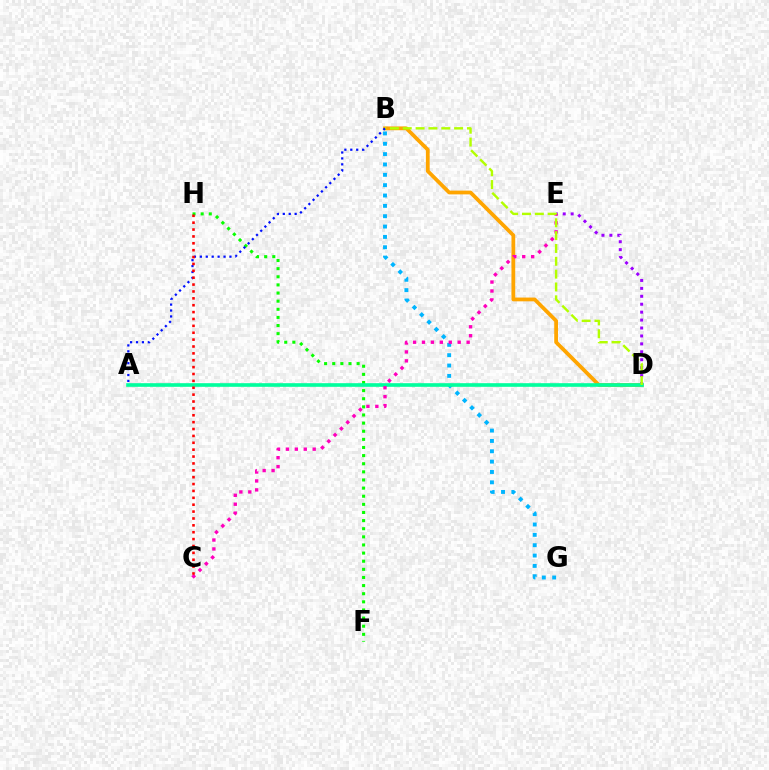{('B', 'G'): [{'color': '#00b5ff', 'line_style': 'dotted', 'thickness': 2.81}], ('B', 'D'): [{'color': '#ffa500', 'line_style': 'solid', 'thickness': 2.71}, {'color': '#b3ff00', 'line_style': 'dashed', 'thickness': 1.74}], ('F', 'H'): [{'color': '#08ff00', 'line_style': 'dotted', 'thickness': 2.21}], ('D', 'E'): [{'color': '#9b00ff', 'line_style': 'dotted', 'thickness': 2.15}], ('A', 'D'): [{'color': '#00ff9d', 'line_style': 'solid', 'thickness': 2.62}], ('C', 'E'): [{'color': '#ff00bd', 'line_style': 'dotted', 'thickness': 2.43}], ('A', 'B'): [{'color': '#0010ff', 'line_style': 'dotted', 'thickness': 1.61}], ('C', 'H'): [{'color': '#ff0000', 'line_style': 'dotted', 'thickness': 1.87}]}